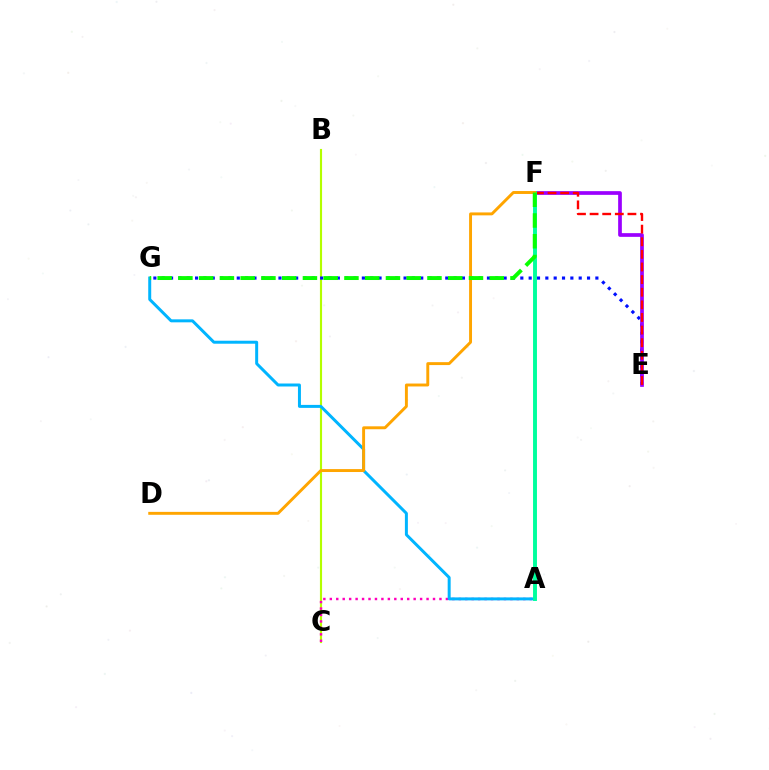{('B', 'C'): [{'color': '#b3ff00', 'line_style': 'solid', 'thickness': 1.54}], ('E', 'G'): [{'color': '#0010ff', 'line_style': 'dotted', 'thickness': 2.27}], ('A', 'C'): [{'color': '#ff00bd', 'line_style': 'dotted', 'thickness': 1.75}], ('E', 'F'): [{'color': '#9b00ff', 'line_style': 'solid', 'thickness': 2.66}, {'color': '#ff0000', 'line_style': 'dashed', 'thickness': 1.71}], ('A', 'G'): [{'color': '#00b5ff', 'line_style': 'solid', 'thickness': 2.15}], ('A', 'F'): [{'color': '#00ff9d', 'line_style': 'solid', 'thickness': 2.82}], ('D', 'F'): [{'color': '#ffa500', 'line_style': 'solid', 'thickness': 2.1}], ('F', 'G'): [{'color': '#08ff00', 'line_style': 'dashed', 'thickness': 2.82}]}